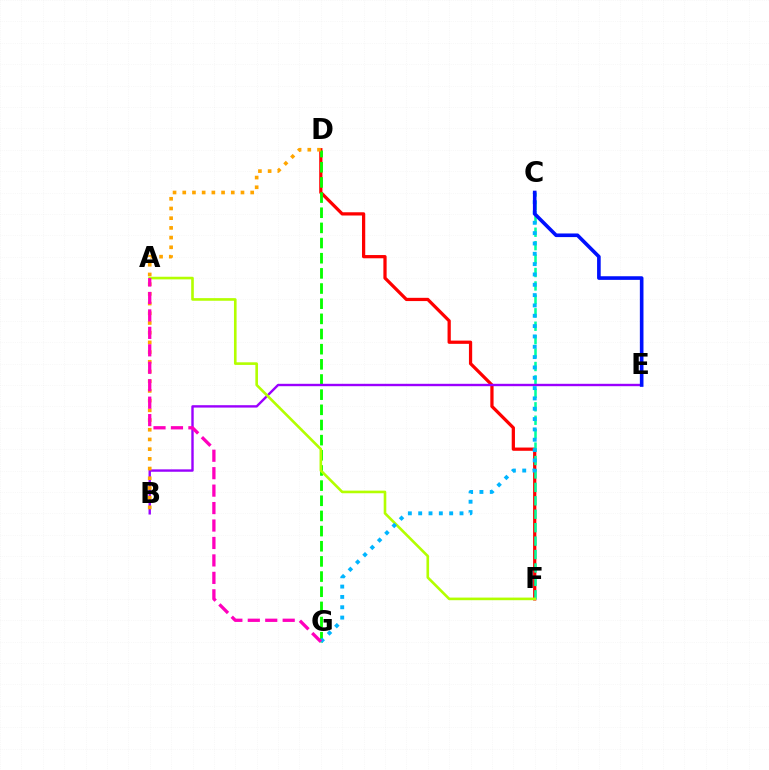{('D', 'F'): [{'color': '#ff0000', 'line_style': 'solid', 'thickness': 2.34}], ('C', 'F'): [{'color': '#00ff9d', 'line_style': 'dashed', 'thickness': 1.82}], ('D', 'G'): [{'color': '#08ff00', 'line_style': 'dashed', 'thickness': 2.06}], ('B', 'E'): [{'color': '#9b00ff', 'line_style': 'solid', 'thickness': 1.72}], ('A', 'F'): [{'color': '#b3ff00', 'line_style': 'solid', 'thickness': 1.89}], ('B', 'D'): [{'color': '#ffa500', 'line_style': 'dotted', 'thickness': 2.64}], ('C', 'G'): [{'color': '#00b5ff', 'line_style': 'dotted', 'thickness': 2.81}], ('C', 'E'): [{'color': '#0010ff', 'line_style': 'solid', 'thickness': 2.61}], ('A', 'G'): [{'color': '#ff00bd', 'line_style': 'dashed', 'thickness': 2.37}]}